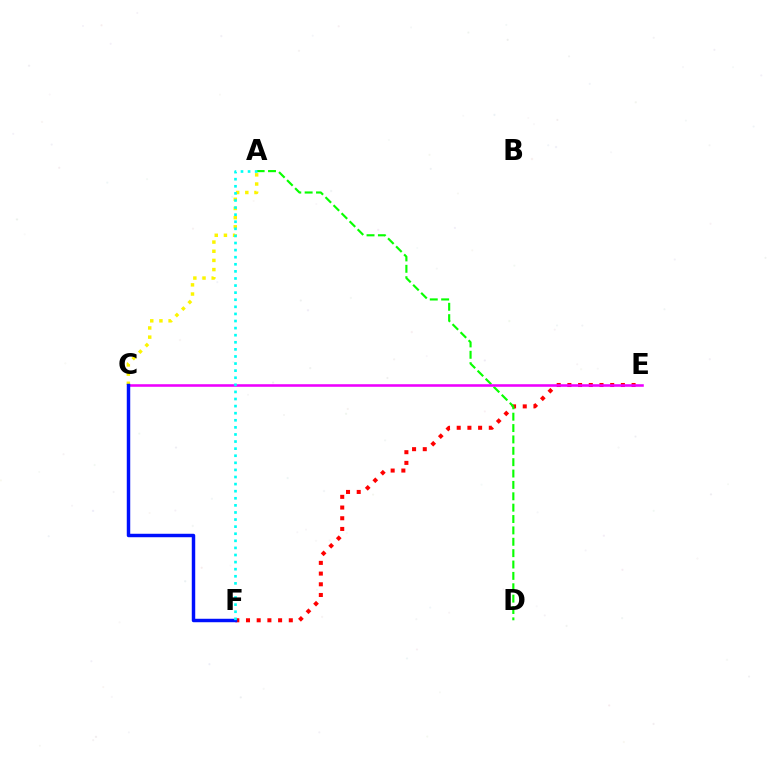{('E', 'F'): [{'color': '#ff0000', 'line_style': 'dotted', 'thickness': 2.91}], ('A', 'C'): [{'color': '#fcf500', 'line_style': 'dotted', 'thickness': 2.49}], ('A', 'D'): [{'color': '#08ff00', 'line_style': 'dashed', 'thickness': 1.54}], ('C', 'E'): [{'color': '#ee00ff', 'line_style': 'solid', 'thickness': 1.86}], ('C', 'F'): [{'color': '#0010ff', 'line_style': 'solid', 'thickness': 2.49}], ('A', 'F'): [{'color': '#00fff6', 'line_style': 'dotted', 'thickness': 1.93}]}